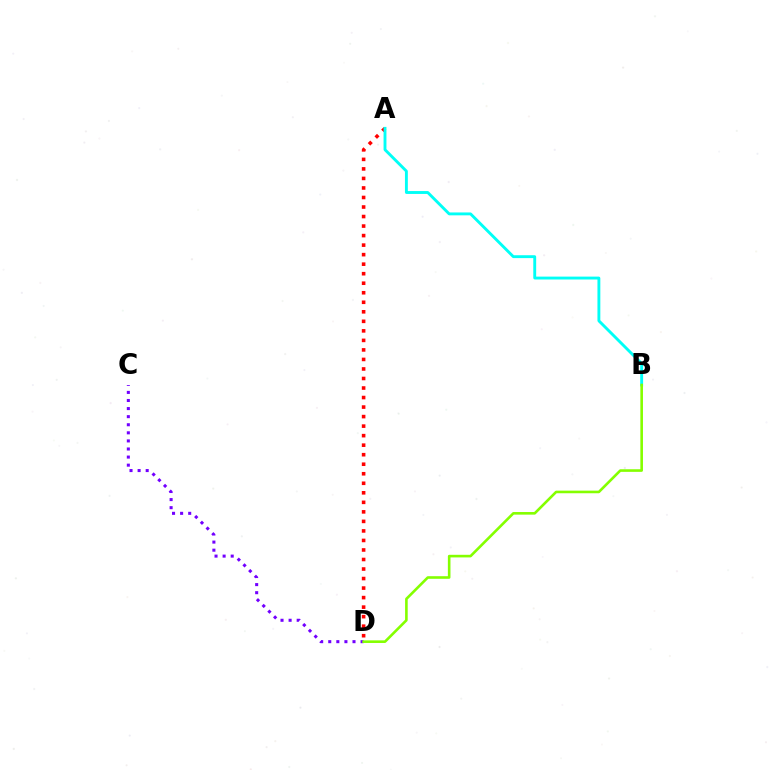{('C', 'D'): [{'color': '#7200ff', 'line_style': 'dotted', 'thickness': 2.2}], ('A', 'D'): [{'color': '#ff0000', 'line_style': 'dotted', 'thickness': 2.59}], ('A', 'B'): [{'color': '#00fff6', 'line_style': 'solid', 'thickness': 2.08}], ('B', 'D'): [{'color': '#84ff00', 'line_style': 'solid', 'thickness': 1.88}]}